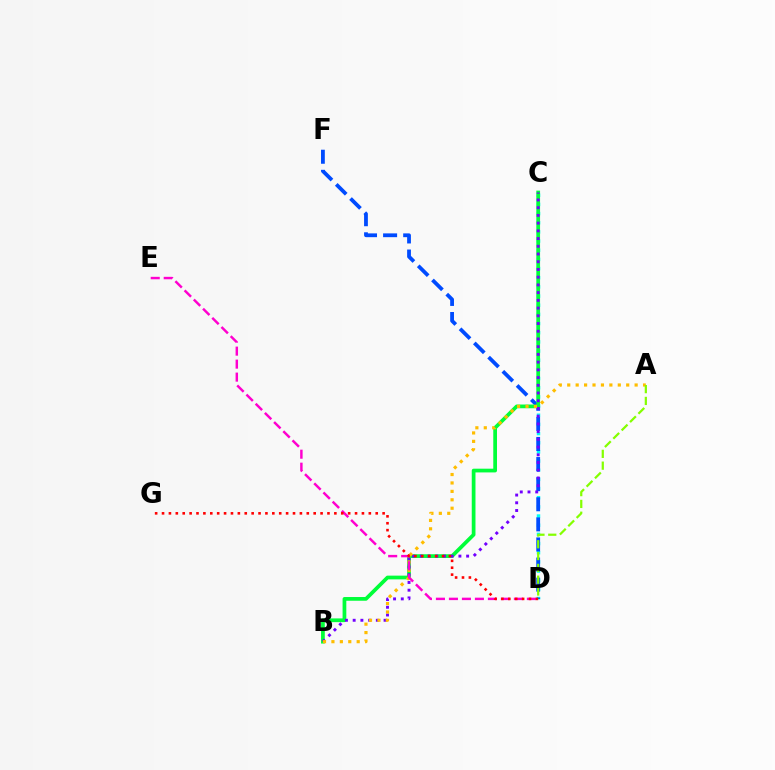{('C', 'D'): [{'color': '#00fff6', 'line_style': 'dotted', 'thickness': 2.49}], ('D', 'F'): [{'color': '#004bff', 'line_style': 'dashed', 'thickness': 2.73}], ('B', 'C'): [{'color': '#00ff39', 'line_style': 'solid', 'thickness': 2.69}, {'color': '#7200ff', 'line_style': 'dotted', 'thickness': 2.1}], ('A', 'B'): [{'color': '#ffbd00', 'line_style': 'dotted', 'thickness': 2.29}], ('D', 'E'): [{'color': '#ff00cf', 'line_style': 'dashed', 'thickness': 1.77}], ('D', 'G'): [{'color': '#ff0000', 'line_style': 'dotted', 'thickness': 1.87}], ('A', 'D'): [{'color': '#84ff00', 'line_style': 'dashed', 'thickness': 1.6}]}